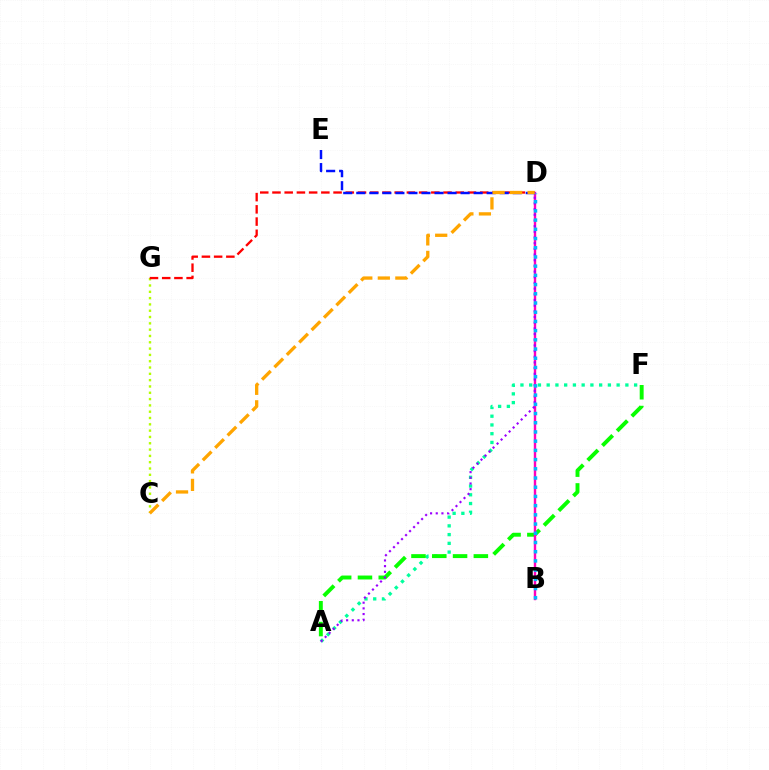{('A', 'F'): [{'color': '#00ff9d', 'line_style': 'dotted', 'thickness': 2.38}, {'color': '#08ff00', 'line_style': 'dashed', 'thickness': 2.82}], ('C', 'G'): [{'color': '#b3ff00', 'line_style': 'dotted', 'thickness': 1.71}], ('D', 'G'): [{'color': '#ff0000', 'line_style': 'dashed', 'thickness': 1.66}], ('B', 'D'): [{'color': '#ff00bd', 'line_style': 'solid', 'thickness': 1.73}, {'color': '#00b5ff', 'line_style': 'dotted', 'thickness': 2.5}], ('A', 'D'): [{'color': '#9b00ff', 'line_style': 'dotted', 'thickness': 1.54}], ('D', 'E'): [{'color': '#0010ff', 'line_style': 'dashed', 'thickness': 1.77}], ('C', 'D'): [{'color': '#ffa500', 'line_style': 'dashed', 'thickness': 2.38}]}